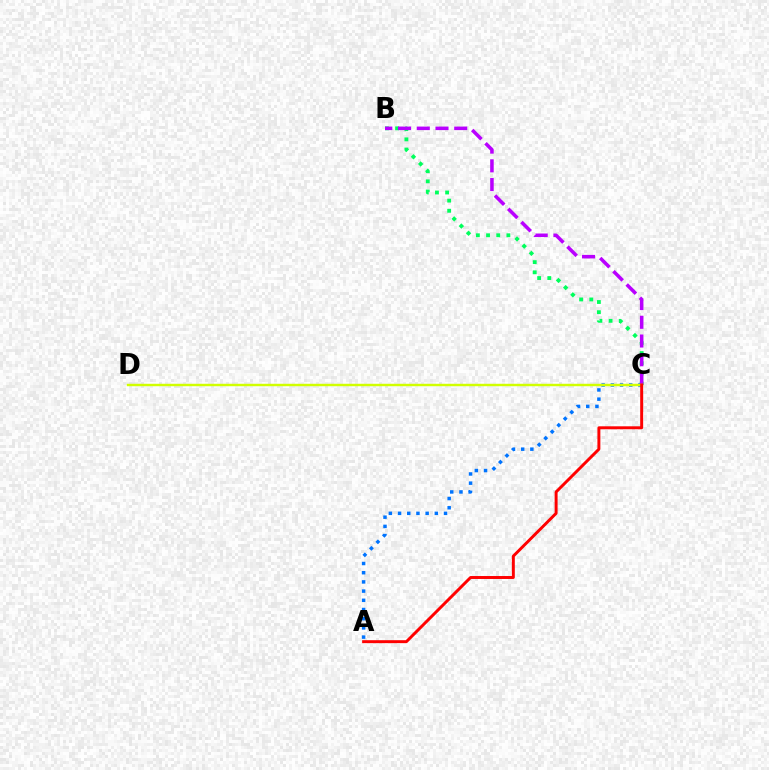{('B', 'C'): [{'color': '#00ff5c', 'line_style': 'dotted', 'thickness': 2.76}, {'color': '#b900ff', 'line_style': 'dashed', 'thickness': 2.54}], ('A', 'C'): [{'color': '#0074ff', 'line_style': 'dotted', 'thickness': 2.5}, {'color': '#ff0000', 'line_style': 'solid', 'thickness': 2.13}], ('C', 'D'): [{'color': '#d1ff00', 'line_style': 'solid', 'thickness': 1.76}]}